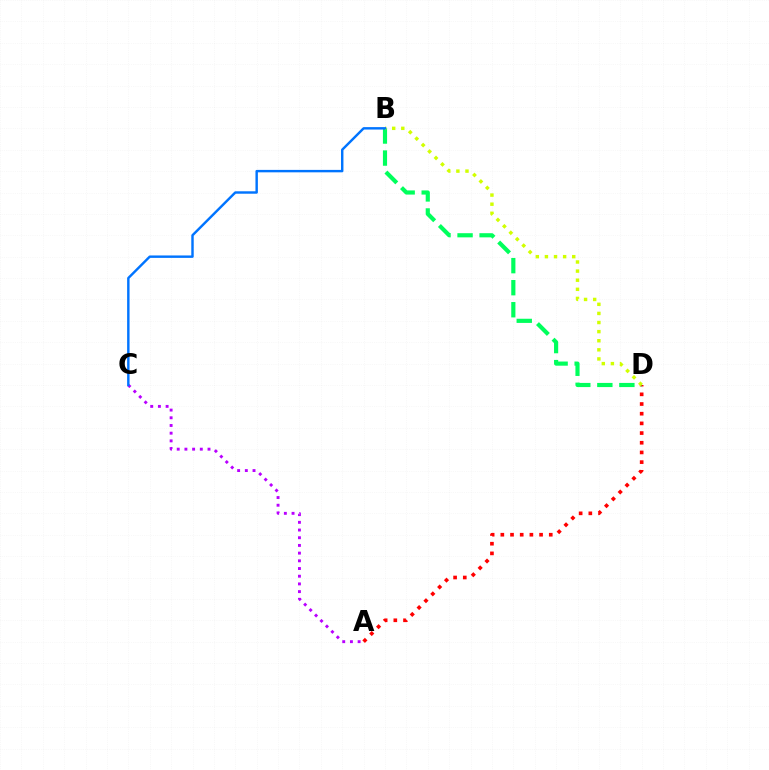{('A', 'D'): [{'color': '#ff0000', 'line_style': 'dotted', 'thickness': 2.63}], ('A', 'C'): [{'color': '#b900ff', 'line_style': 'dotted', 'thickness': 2.09}], ('B', 'D'): [{'color': '#00ff5c', 'line_style': 'dashed', 'thickness': 2.99}, {'color': '#d1ff00', 'line_style': 'dotted', 'thickness': 2.47}], ('B', 'C'): [{'color': '#0074ff', 'line_style': 'solid', 'thickness': 1.75}]}